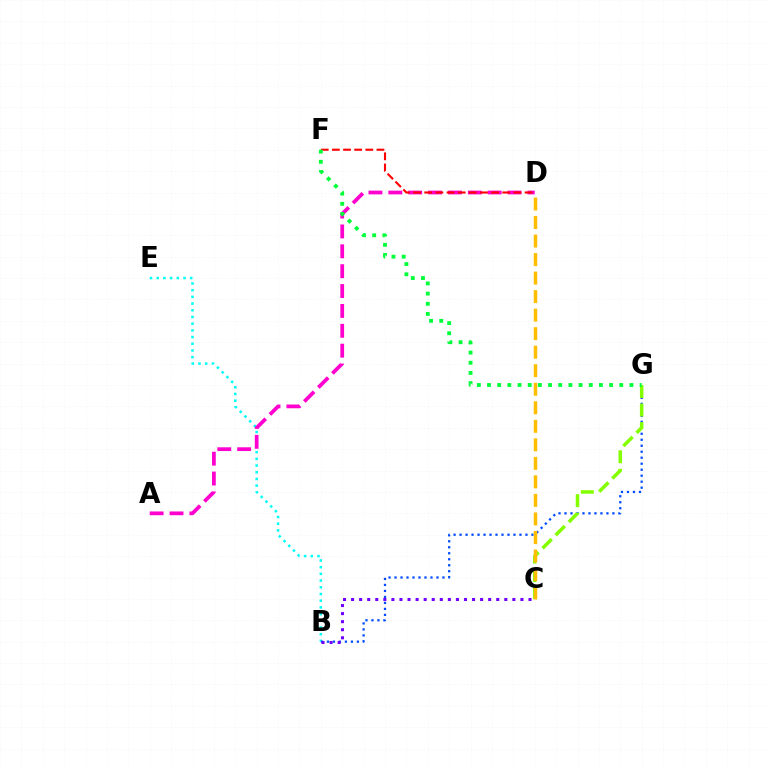{('B', 'E'): [{'color': '#00fff6', 'line_style': 'dotted', 'thickness': 1.82}], ('B', 'G'): [{'color': '#004bff', 'line_style': 'dotted', 'thickness': 1.63}], ('A', 'D'): [{'color': '#ff00cf', 'line_style': 'dashed', 'thickness': 2.7}], ('B', 'C'): [{'color': '#7200ff', 'line_style': 'dotted', 'thickness': 2.19}], ('C', 'G'): [{'color': '#84ff00', 'line_style': 'dashed', 'thickness': 2.52}], ('C', 'D'): [{'color': '#ffbd00', 'line_style': 'dashed', 'thickness': 2.52}], ('D', 'F'): [{'color': '#ff0000', 'line_style': 'dashed', 'thickness': 1.51}], ('F', 'G'): [{'color': '#00ff39', 'line_style': 'dotted', 'thickness': 2.76}]}